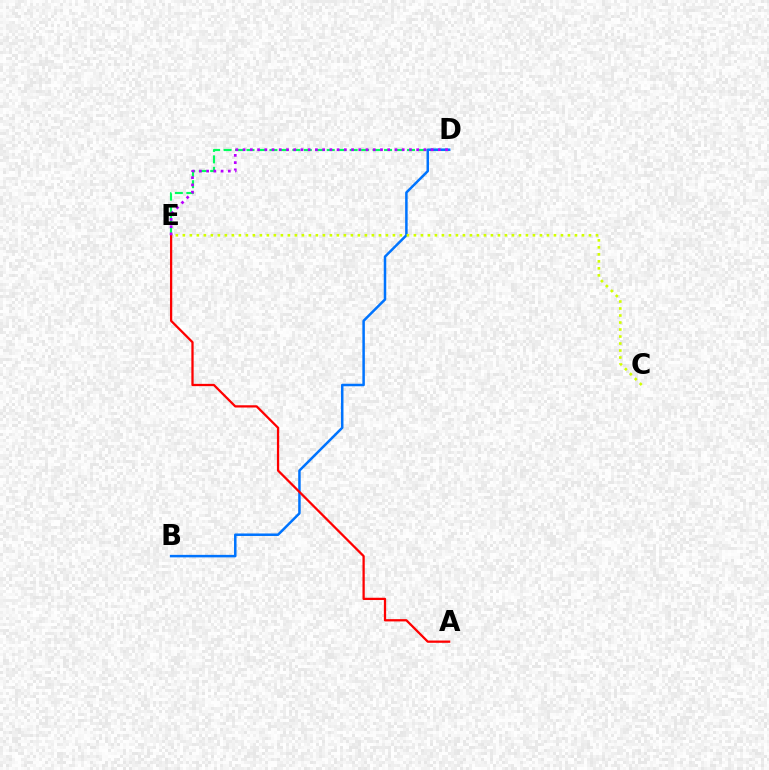{('D', 'E'): [{'color': '#00ff5c', 'line_style': 'dashed', 'thickness': 1.56}, {'color': '#b900ff', 'line_style': 'dotted', 'thickness': 1.96}], ('B', 'D'): [{'color': '#0074ff', 'line_style': 'solid', 'thickness': 1.8}], ('A', 'E'): [{'color': '#ff0000', 'line_style': 'solid', 'thickness': 1.63}], ('C', 'E'): [{'color': '#d1ff00', 'line_style': 'dotted', 'thickness': 1.9}]}